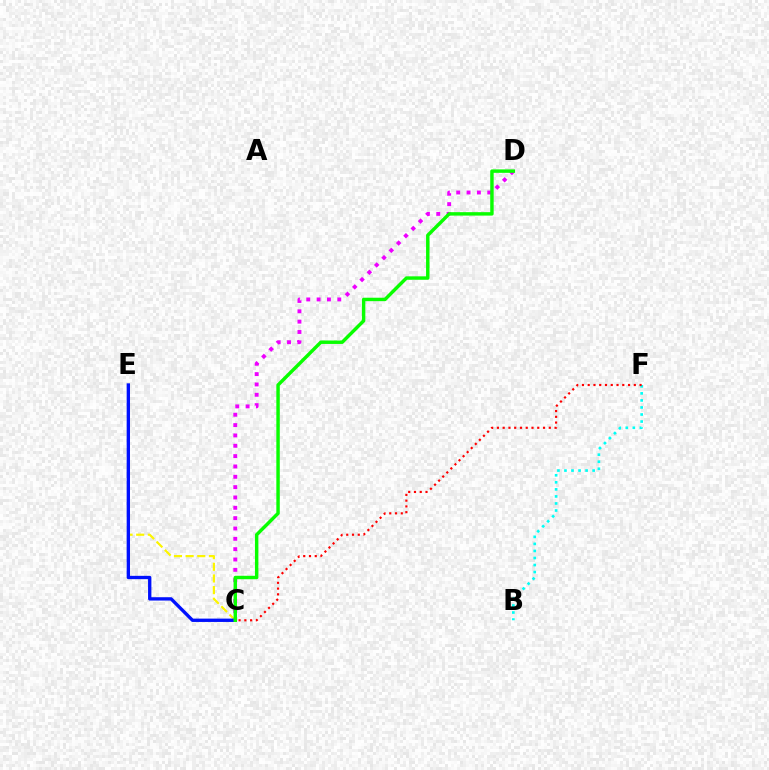{('C', 'E'): [{'color': '#fcf500', 'line_style': 'dashed', 'thickness': 1.58}, {'color': '#0010ff', 'line_style': 'solid', 'thickness': 2.4}], ('B', 'F'): [{'color': '#00fff6', 'line_style': 'dotted', 'thickness': 1.91}], ('C', 'D'): [{'color': '#ee00ff', 'line_style': 'dotted', 'thickness': 2.81}, {'color': '#08ff00', 'line_style': 'solid', 'thickness': 2.47}], ('C', 'F'): [{'color': '#ff0000', 'line_style': 'dotted', 'thickness': 1.57}]}